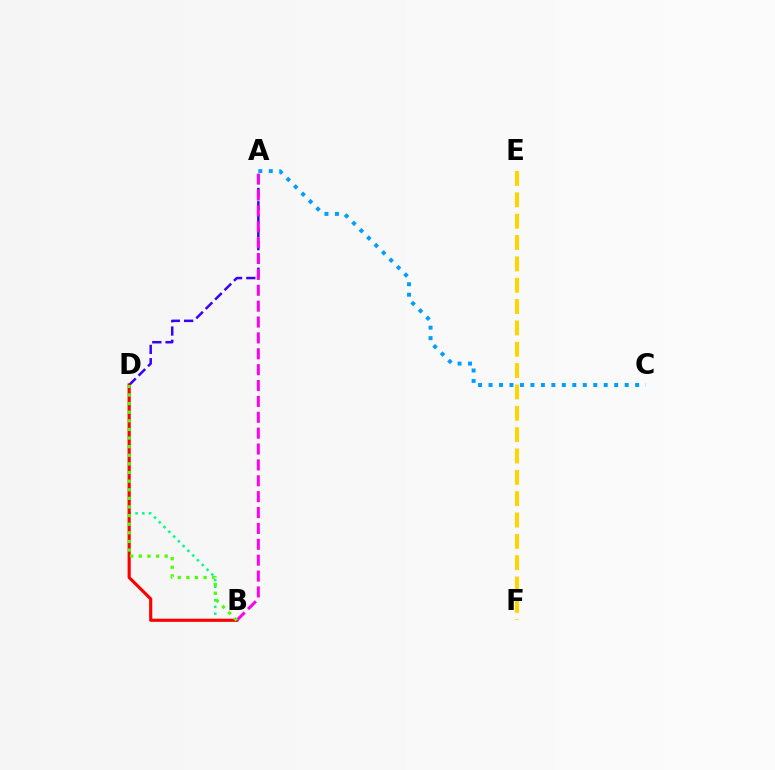{('B', 'D'): [{'color': '#00ff86', 'line_style': 'dotted', 'thickness': 1.83}, {'color': '#ff0000', 'line_style': 'solid', 'thickness': 2.26}, {'color': '#4fff00', 'line_style': 'dotted', 'thickness': 2.34}], ('A', 'D'): [{'color': '#3700ff', 'line_style': 'dashed', 'thickness': 1.81}], ('A', 'C'): [{'color': '#009eff', 'line_style': 'dotted', 'thickness': 2.85}], ('A', 'B'): [{'color': '#ff00ed', 'line_style': 'dashed', 'thickness': 2.16}], ('E', 'F'): [{'color': '#ffd500', 'line_style': 'dashed', 'thickness': 2.9}]}